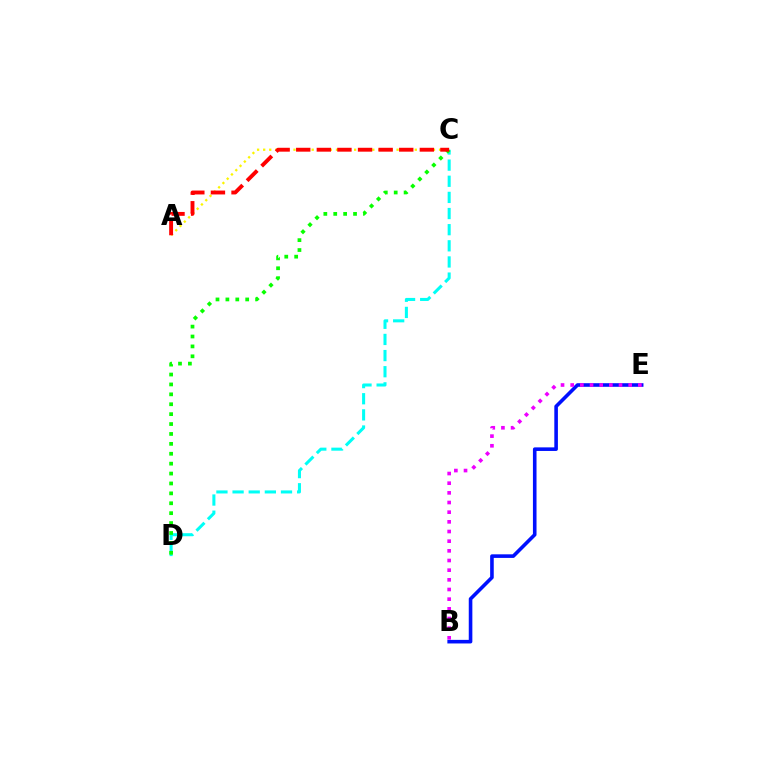{('C', 'D'): [{'color': '#00fff6', 'line_style': 'dashed', 'thickness': 2.19}, {'color': '#08ff00', 'line_style': 'dotted', 'thickness': 2.69}], ('B', 'E'): [{'color': '#0010ff', 'line_style': 'solid', 'thickness': 2.59}, {'color': '#ee00ff', 'line_style': 'dotted', 'thickness': 2.63}], ('A', 'C'): [{'color': '#fcf500', 'line_style': 'dotted', 'thickness': 1.65}, {'color': '#ff0000', 'line_style': 'dashed', 'thickness': 2.8}]}